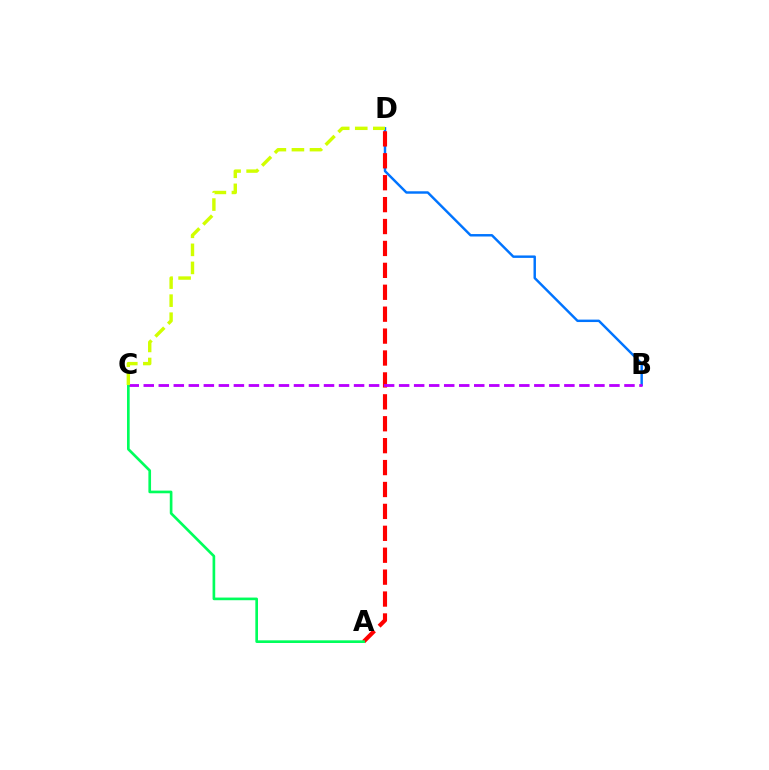{('B', 'D'): [{'color': '#0074ff', 'line_style': 'solid', 'thickness': 1.76}], ('A', 'D'): [{'color': '#ff0000', 'line_style': 'dashed', 'thickness': 2.98}], ('B', 'C'): [{'color': '#b900ff', 'line_style': 'dashed', 'thickness': 2.04}], ('A', 'C'): [{'color': '#00ff5c', 'line_style': 'solid', 'thickness': 1.92}], ('C', 'D'): [{'color': '#d1ff00', 'line_style': 'dashed', 'thickness': 2.45}]}